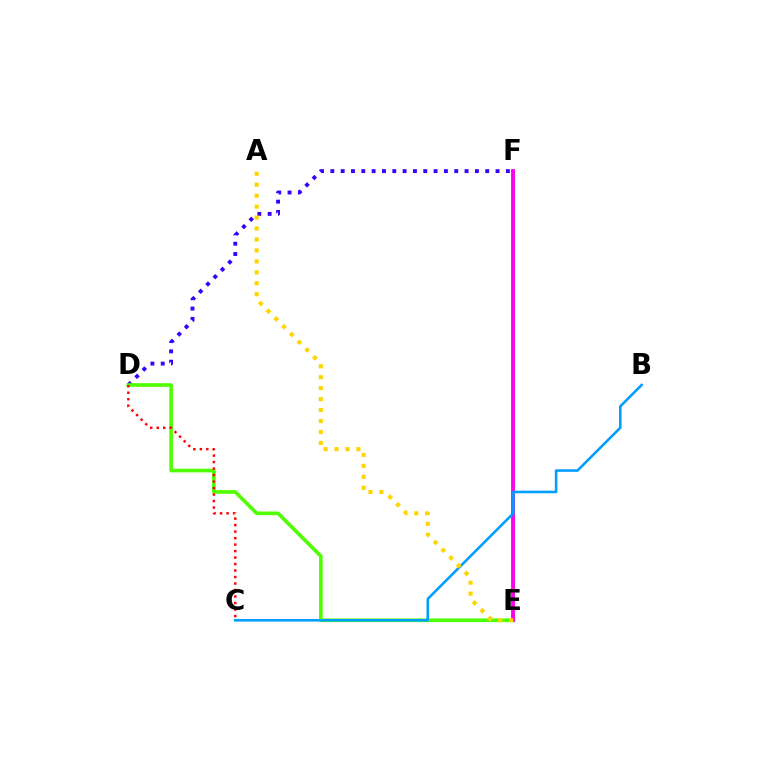{('D', 'F'): [{'color': '#3700ff', 'line_style': 'dotted', 'thickness': 2.81}], ('E', 'F'): [{'color': '#00ff86', 'line_style': 'solid', 'thickness': 2.29}, {'color': '#ff00ed', 'line_style': 'solid', 'thickness': 2.77}], ('D', 'E'): [{'color': '#4fff00', 'line_style': 'solid', 'thickness': 2.61}], ('C', 'D'): [{'color': '#ff0000', 'line_style': 'dotted', 'thickness': 1.76}], ('B', 'C'): [{'color': '#009eff', 'line_style': 'solid', 'thickness': 1.87}], ('A', 'E'): [{'color': '#ffd500', 'line_style': 'dotted', 'thickness': 2.98}]}